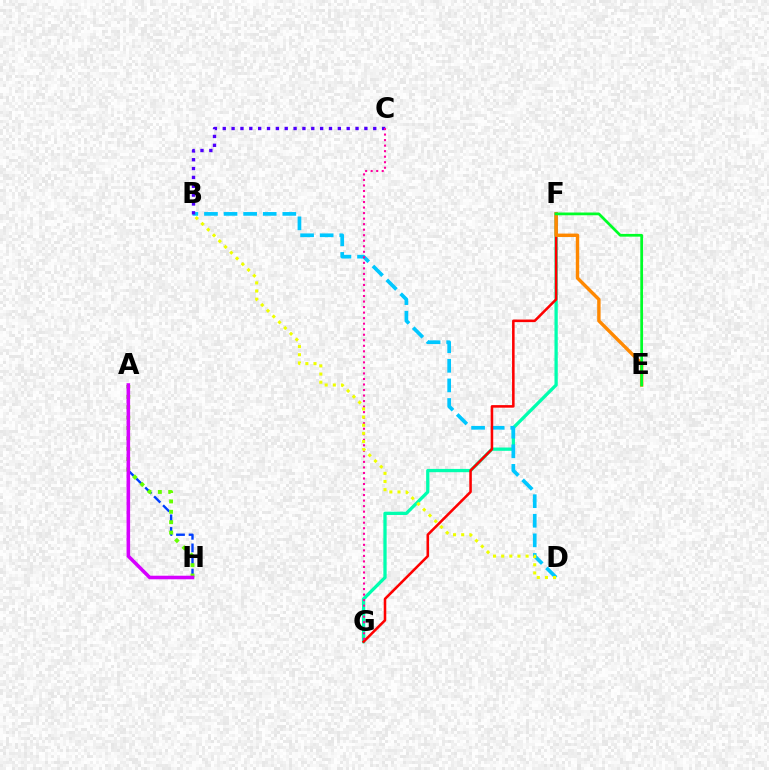{('F', 'G'): [{'color': '#00ffaf', 'line_style': 'solid', 'thickness': 2.36}, {'color': '#ff0000', 'line_style': 'solid', 'thickness': 1.84}], ('B', 'D'): [{'color': '#00c7ff', 'line_style': 'dashed', 'thickness': 2.66}, {'color': '#eeff00', 'line_style': 'dotted', 'thickness': 2.21}], ('B', 'C'): [{'color': '#4f00ff', 'line_style': 'dotted', 'thickness': 2.41}], ('C', 'G'): [{'color': '#ff00a0', 'line_style': 'dotted', 'thickness': 1.5}], ('A', 'H'): [{'color': '#003fff', 'line_style': 'dashed', 'thickness': 1.71}, {'color': '#66ff00', 'line_style': 'dotted', 'thickness': 2.82}, {'color': '#d600ff', 'line_style': 'solid', 'thickness': 2.57}], ('E', 'F'): [{'color': '#ff8800', 'line_style': 'solid', 'thickness': 2.45}, {'color': '#00ff27', 'line_style': 'solid', 'thickness': 1.98}]}